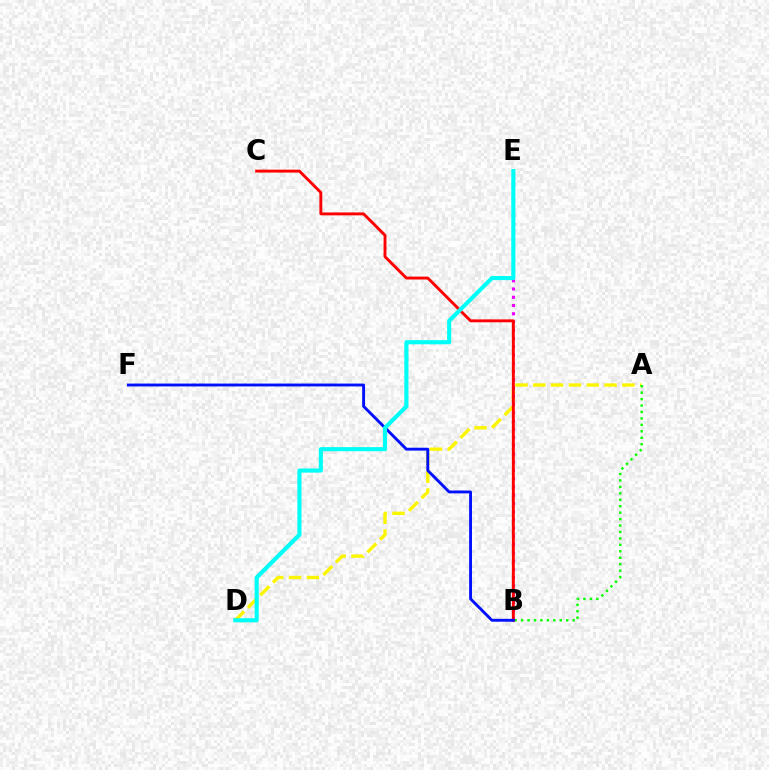{('A', 'D'): [{'color': '#fcf500', 'line_style': 'dashed', 'thickness': 2.42}], ('A', 'B'): [{'color': '#08ff00', 'line_style': 'dotted', 'thickness': 1.75}], ('B', 'E'): [{'color': '#ee00ff', 'line_style': 'dotted', 'thickness': 2.24}], ('B', 'C'): [{'color': '#ff0000', 'line_style': 'solid', 'thickness': 2.09}], ('B', 'F'): [{'color': '#0010ff', 'line_style': 'solid', 'thickness': 2.07}], ('D', 'E'): [{'color': '#00fff6', 'line_style': 'solid', 'thickness': 2.96}]}